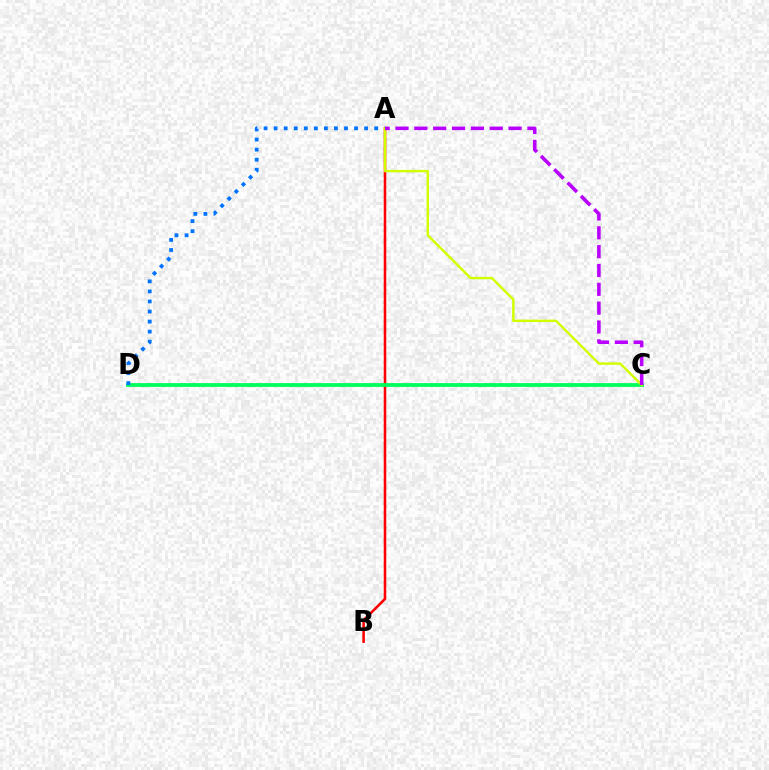{('A', 'B'): [{'color': '#ff0000', 'line_style': 'solid', 'thickness': 1.83}], ('C', 'D'): [{'color': '#00ff5c', 'line_style': 'solid', 'thickness': 2.73}], ('A', 'D'): [{'color': '#0074ff', 'line_style': 'dotted', 'thickness': 2.73}], ('A', 'C'): [{'color': '#d1ff00', 'line_style': 'solid', 'thickness': 1.75}, {'color': '#b900ff', 'line_style': 'dashed', 'thickness': 2.56}]}